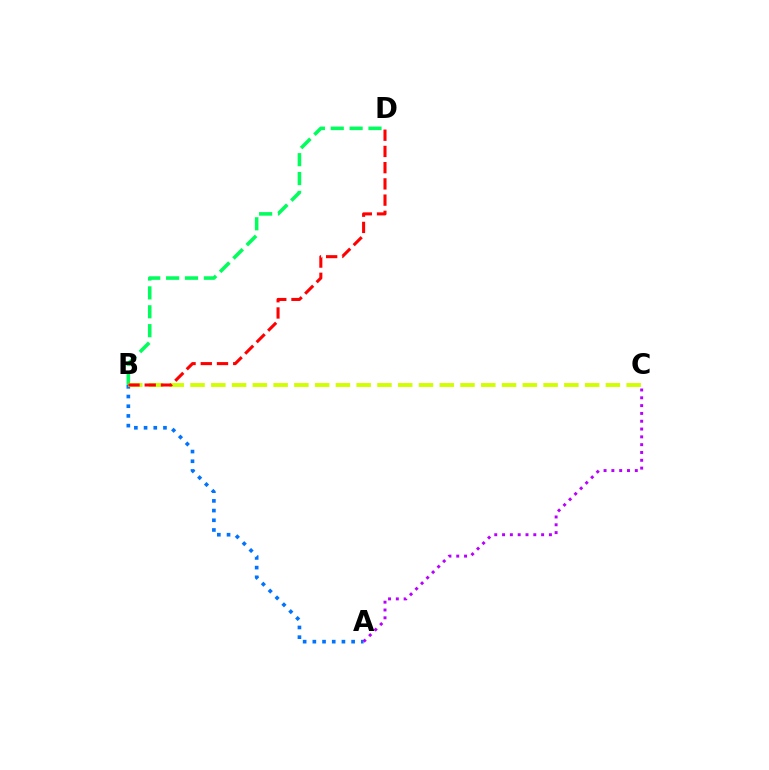{('A', 'B'): [{'color': '#0074ff', 'line_style': 'dotted', 'thickness': 2.63}], ('B', 'D'): [{'color': '#00ff5c', 'line_style': 'dashed', 'thickness': 2.56}, {'color': '#ff0000', 'line_style': 'dashed', 'thickness': 2.2}], ('B', 'C'): [{'color': '#d1ff00', 'line_style': 'dashed', 'thickness': 2.82}], ('A', 'C'): [{'color': '#b900ff', 'line_style': 'dotted', 'thickness': 2.12}]}